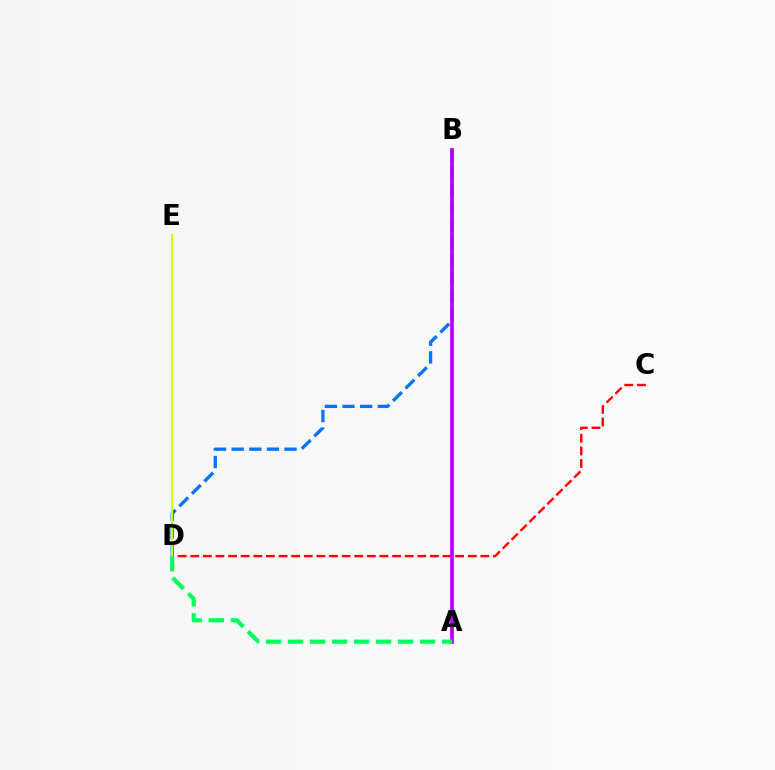{('C', 'D'): [{'color': '#ff0000', 'line_style': 'dashed', 'thickness': 1.71}], ('B', 'D'): [{'color': '#0074ff', 'line_style': 'dashed', 'thickness': 2.4}], ('A', 'B'): [{'color': '#b900ff', 'line_style': 'solid', 'thickness': 2.69}], ('D', 'E'): [{'color': '#d1ff00', 'line_style': 'solid', 'thickness': 1.5}], ('A', 'D'): [{'color': '#00ff5c', 'line_style': 'dashed', 'thickness': 2.99}]}